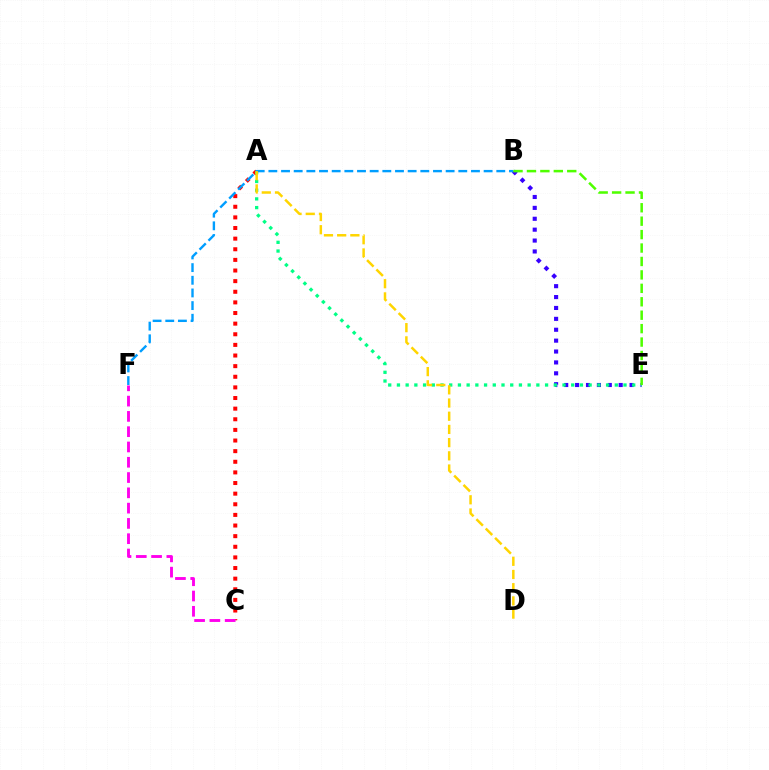{('B', 'E'): [{'color': '#3700ff', 'line_style': 'dotted', 'thickness': 2.96}, {'color': '#4fff00', 'line_style': 'dashed', 'thickness': 1.82}], ('A', 'C'): [{'color': '#ff0000', 'line_style': 'dotted', 'thickness': 2.89}], ('A', 'E'): [{'color': '#00ff86', 'line_style': 'dotted', 'thickness': 2.37}], ('B', 'F'): [{'color': '#009eff', 'line_style': 'dashed', 'thickness': 1.72}], ('A', 'D'): [{'color': '#ffd500', 'line_style': 'dashed', 'thickness': 1.79}], ('C', 'F'): [{'color': '#ff00ed', 'line_style': 'dashed', 'thickness': 2.08}]}